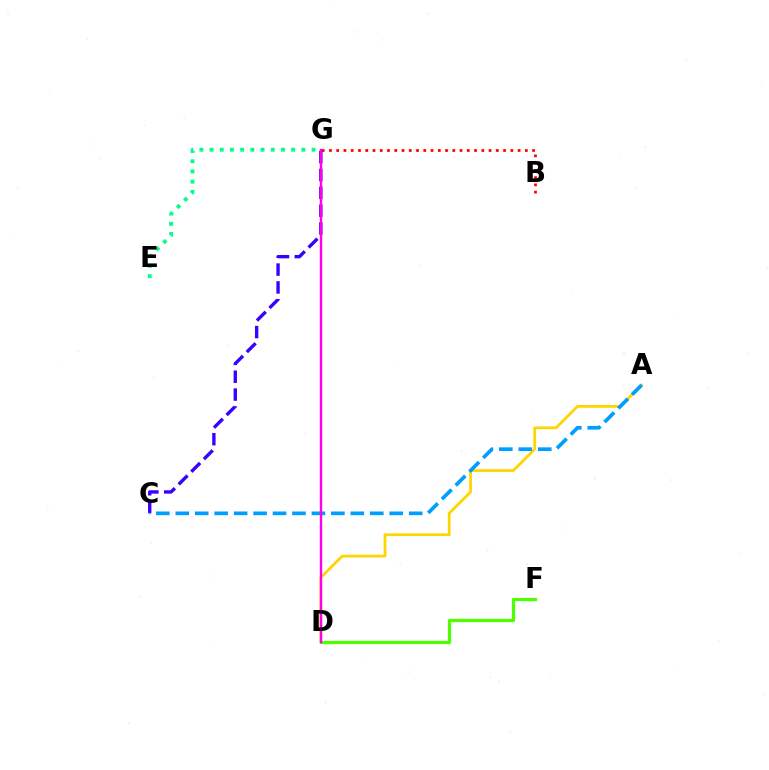{('B', 'G'): [{'color': '#ff0000', 'line_style': 'dotted', 'thickness': 1.97}], ('C', 'G'): [{'color': '#3700ff', 'line_style': 'dashed', 'thickness': 2.42}], ('A', 'D'): [{'color': '#ffd500', 'line_style': 'solid', 'thickness': 1.98}], ('A', 'C'): [{'color': '#009eff', 'line_style': 'dashed', 'thickness': 2.64}], ('D', 'F'): [{'color': '#4fff00', 'line_style': 'solid', 'thickness': 2.32}], ('E', 'G'): [{'color': '#00ff86', 'line_style': 'dotted', 'thickness': 2.77}], ('D', 'G'): [{'color': '#ff00ed', 'line_style': 'solid', 'thickness': 1.72}]}